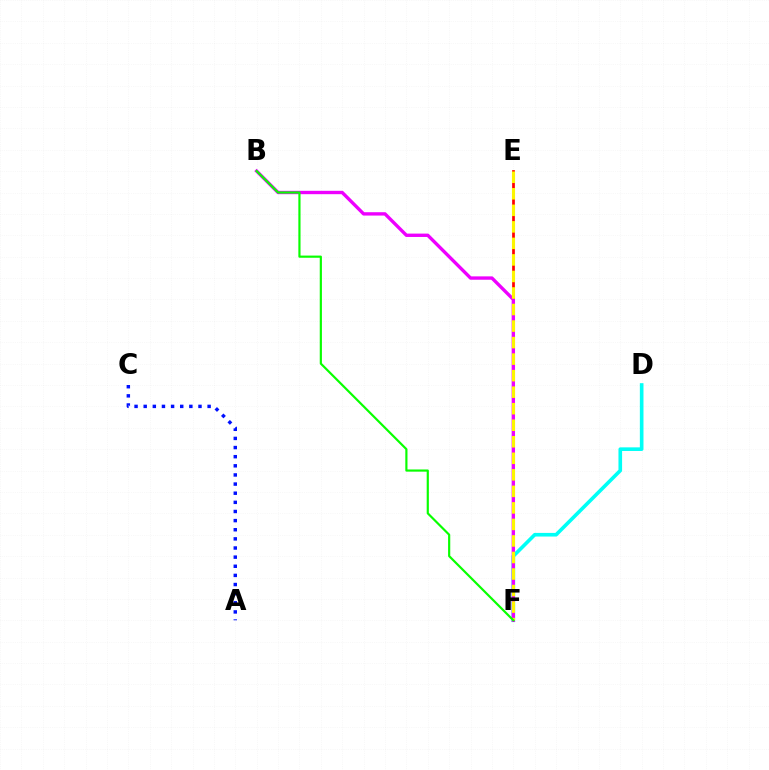{('A', 'C'): [{'color': '#0010ff', 'line_style': 'dotted', 'thickness': 2.48}], ('E', 'F'): [{'color': '#ff0000', 'line_style': 'solid', 'thickness': 1.96}, {'color': '#fcf500', 'line_style': 'dashed', 'thickness': 2.25}], ('D', 'F'): [{'color': '#00fff6', 'line_style': 'solid', 'thickness': 2.61}], ('B', 'F'): [{'color': '#ee00ff', 'line_style': 'solid', 'thickness': 2.42}, {'color': '#08ff00', 'line_style': 'solid', 'thickness': 1.57}]}